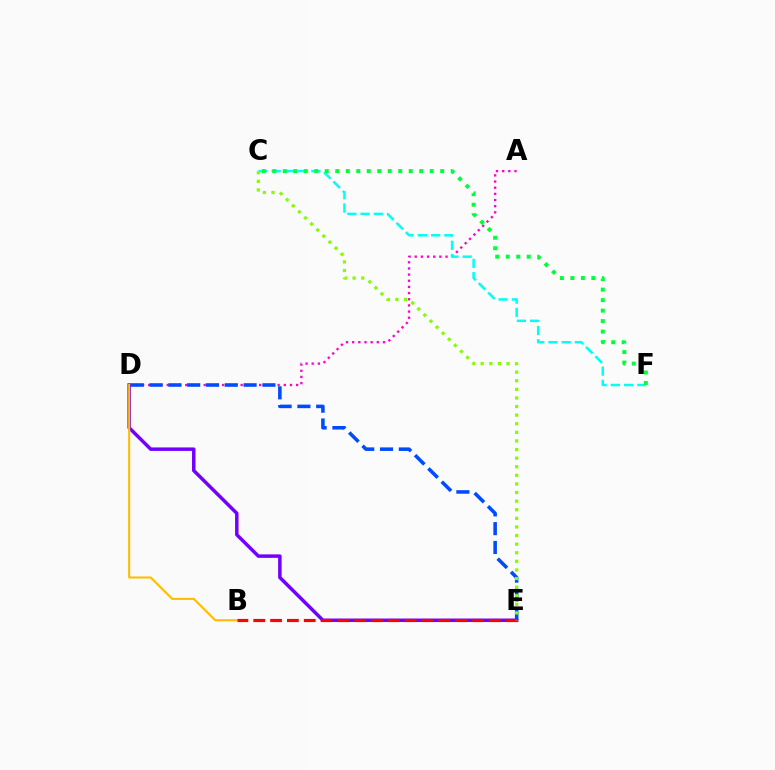{('A', 'D'): [{'color': '#ff00cf', 'line_style': 'dotted', 'thickness': 1.67}], ('D', 'E'): [{'color': '#7200ff', 'line_style': 'solid', 'thickness': 2.5}, {'color': '#004bff', 'line_style': 'dashed', 'thickness': 2.55}], ('B', 'D'): [{'color': '#ffbd00', 'line_style': 'solid', 'thickness': 1.5}], ('C', 'F'): [{'color': '#00fff6', 'line_style': 'dashed', 'thickness': 1.8}, {'color': '#00ff39', 'line_style': 'dotted', 'thickness': 2.85}], ('B', 'E'): [{'color': '#ff0000', 'line_style': 'dashed', 'thickness': 2.29}], ('C', 'E'): [{'color': '#84ff00', 'line_style': 'dotted', 'thickness': 2.34}]}